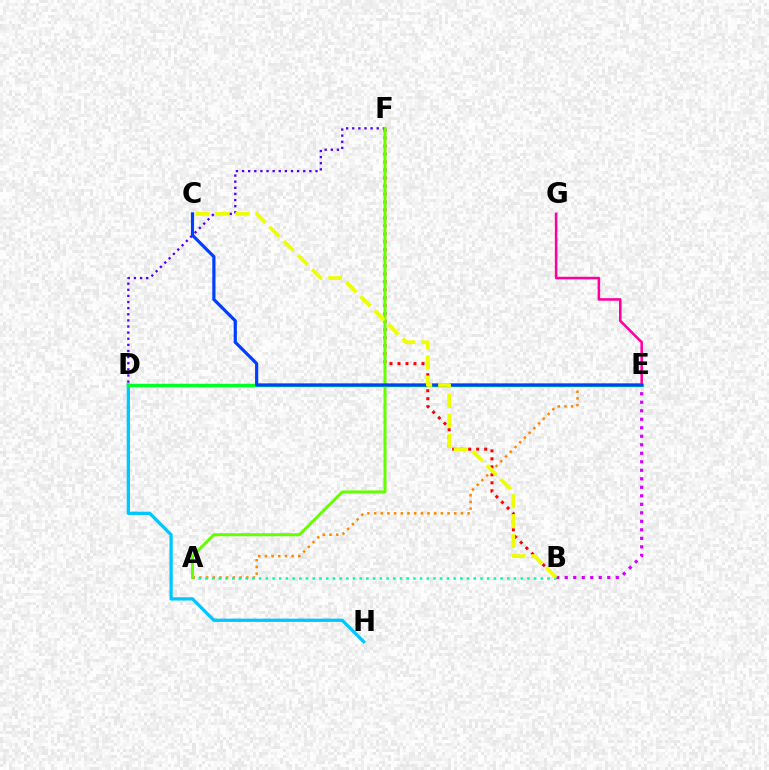{('E', 'G'): [{'color': '#ff00a0', 'line_style': 'solid', 'thickness': 1.84}], ('B', 'F'): [{'color': '#ff0000', 'line_style': 'dotted', 'thickness': 2.17}], ('D', 'F'): [{'color': '#4f00ff', 'line_style': 'dotted', 'thickness': 1.66}], ('A', 'E'): [{'color': '#ff8800', 'line_style': 'dotted', 'thickness': 1.81}], ('B', 'E'): [{'color': '#d600ff', 'line_style': 'dotted', 'thickness': 2.31}], ('D', 'H'): [{'color': '#00c7ff', 'line_style': 'solid', 'thickness': 2.36}], ('D', 'E'): [{'color': '#00ff27', 'line_style': 'solid', 'thickness': 2.49}], ('A', 'F'): [{'color': '#66ff00', 'line_style': 'solid', 'thickness': 2.18}], ('A', 'B'): [{'color': '#00ffaf', 'line_style': 'dotted', 'thickness': 1.82}], ('C', 'E'): [{'color': '#003fff', 'line_style': 'solid', 'thickness': 2.3}], ('B', 'C'): [{'color': '#eeff00', 'line_style': 'dashed', 'thickness': 2.71}]}